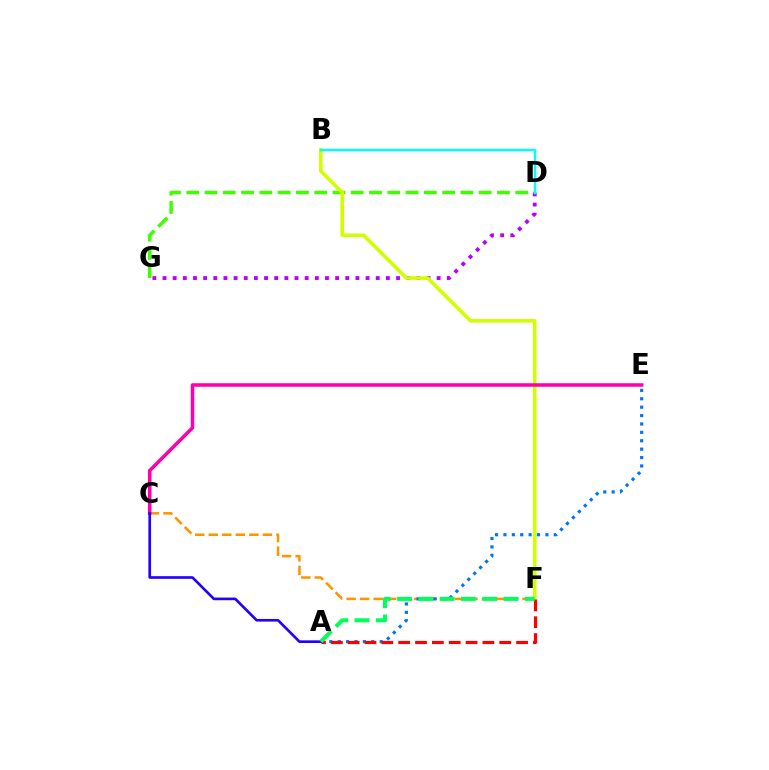{('D', 'G'): [{'color': '#3dff00', 'line_style': 'dashed', 'thickness': 2.48}, {'color': '#b900ff', 'line_style': 'dotted', 'thickness': 2.76}], ('B', 'F'): [{'color': '#d1ff00', 'line_style': 'solid', 'thickness': 2.59}], ('C', 'F'): [{'color': '#ff9400', 'line_style': 'dashed', 'thickness': 1.84}], ('C', 'E'): [{'color': '#ff00ac', 'line_style': 'solid', 'thickness': 2.54}], ('A', 'E'): [{'color': '#0074ff', 'line_style': 'dotted', 'thickness': 2.28}], ('A', 'F'): [{'color': '#ff0000', 'line_style': 'dashed', 'thickness': 2.29}, {'color': '#00ff5c', 'line_style': 'dashed', 'thickness': 2.89}], ('B', 'D'): [{'color': '#00fff6', 'line_style': 'solid', 'thickness': 1.75}], ('A', 'C'): [{'color': '#2500ff', 'line_style': 'solid', 'thickness': 1.91}]}